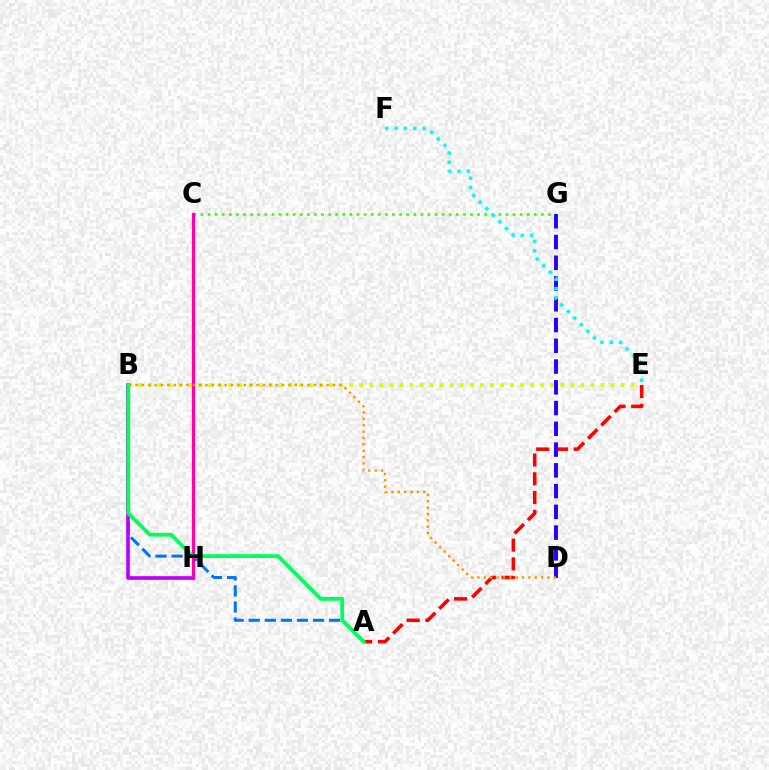{('A', 'B'): [{'color': '#0074ff', 'line_style': 'dashed', 'thickness': 2.19}, {'color': '#00ff5c', 'line_style': 'solid', 'thickness': 2.73}], ('B', 'E'): [{'color': '#d1ff00', 'line_style': 'dotted', 'thickness': 2.73}], ('A', 'E'): [{'color': '#ff0000', 'line_style': 'dashed', 'thickness': 2.55}], ('B', 'H'): [{'color': '#b900ff', 'line_style': 'solid', 'thickness': 2.63}], ('C', 'G'): [{'color': '#3dff00', 'line_style': 'dotted', 'thickness': 1.93}], ('C', 'H'): [{'color': '#ff00ac', 'line_style': 'solid', 'thickness': 2.34}], ('D', 'G'): [{'color': '#2500ff', 'line_style': 'dashed', 'thickness': 2.82}], ('E', 'F'): [{'color': '#00fff6', 'line_style': 'dotted', 'thickness': 2.53}], ('B', 'D'): [{'color': '#ff9400', 'line_style': 'dotted', 'thickness': 1.73}]}